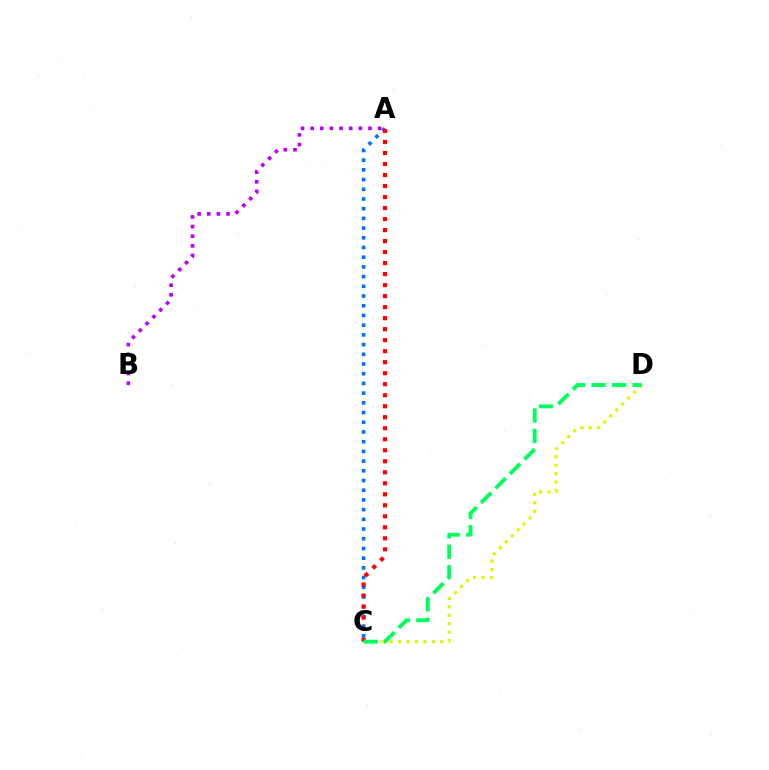{('A', 'B'): [{'color': '#b900ff', 'line_style': 'dotted', 'thickness': 2.62}], ('A', 'C'): [{'color': '#0074ff', 'line_style': 'dotted', 'thickness': 2.64}, {'color': '#ff0000', 'line_style': 'dotted', 'thickness': 2.99}], ('C', 'D'): [{'color': '#d1ff00', 'line_style': 'dotted', 'thickness': 2.29}, {'color': '#00ff5c', 'line_style': 'dashed', 'thickness': 2.78}]}